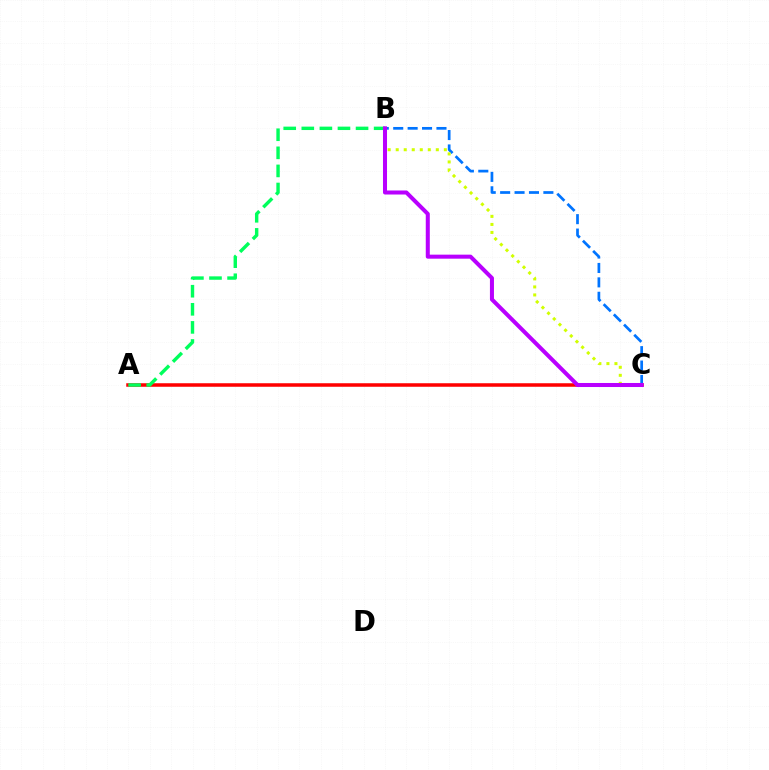{('A', 'C'): [{'color': '#ff0000', 'line_style': 'solid', 'thickness': 2.53}], ('A', 'B'): [{'color': '#00ff5c', 'line_style': 'dashed', 'thickness': 2.46}], ('B', 'C'): [{'color': '#0074ff', 'line_style': 'dashed', 'thickness': 1.96}, {'color': '#d1ff00', 'line_style': 'dotted', 'thickness': 2.18}, {'color': '#b900ff', 'line_style': 'solid', 'thickness': 2.9}]}